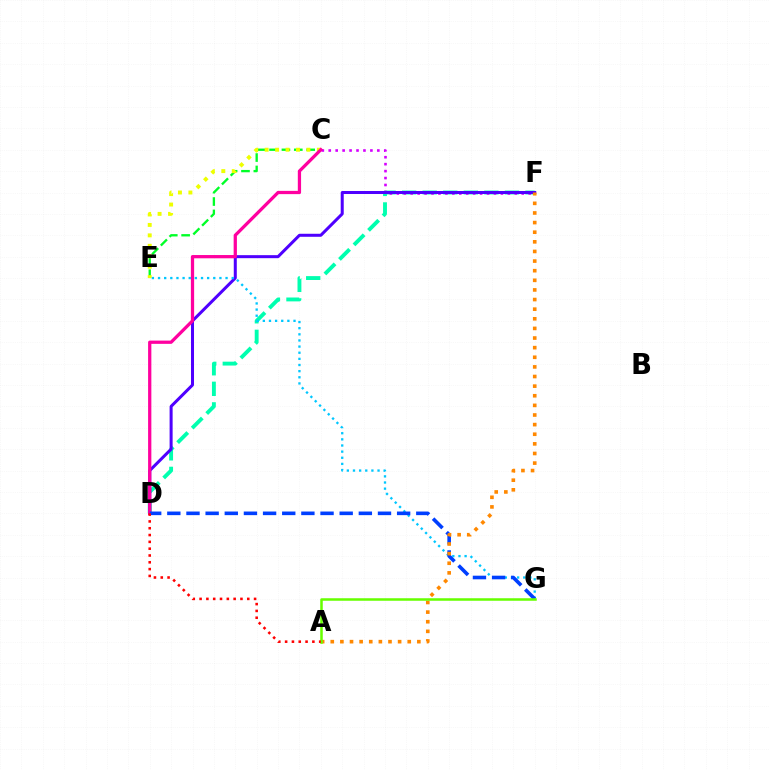{('D', 'F'): [{'color': '#00ffaf', 'line_style': 'dashed', 'thickness': 2.79}, {'color': '#4f00ff', 'line_style': 'solid', 'thickness': 2.17}], ('C', 'E'): [{'color': '#00ff27', 'line_style': 'dashed', 'thickness': 1.68}, {'color': '#eeff00', 'line_style': 'dotted', 'thickness': 2.84}], ('C', 'F'): [{'color': '#d600ff', 'line_style': 'dotted', 'thickness': 1.89}], ('E', 'G'): [{'color': '#00c7ff', 'line_style': 'dotted', 'thickness': 1.67}], ('C', 'D'): [{'color': '#ff00a0', 'line_style': 'solid', 'thickness': 2.35}], ('D', 'G'): [{'color': '#003fff', 'line_style': 'dashed', 'thickness': 2.6}], ('A', 'F'): [{'color': '#ff8800', 'line_style': 'dotted', 'thickness': 2.61}], ('A', 'G'): [{'color': '#66ff00', 'line_style': 'solid', 'thickness': 1.82}], ('A', 'D'): [{'color': '#ff0000', 'line_style': 'dotted', 'thickness': 1.85}]}